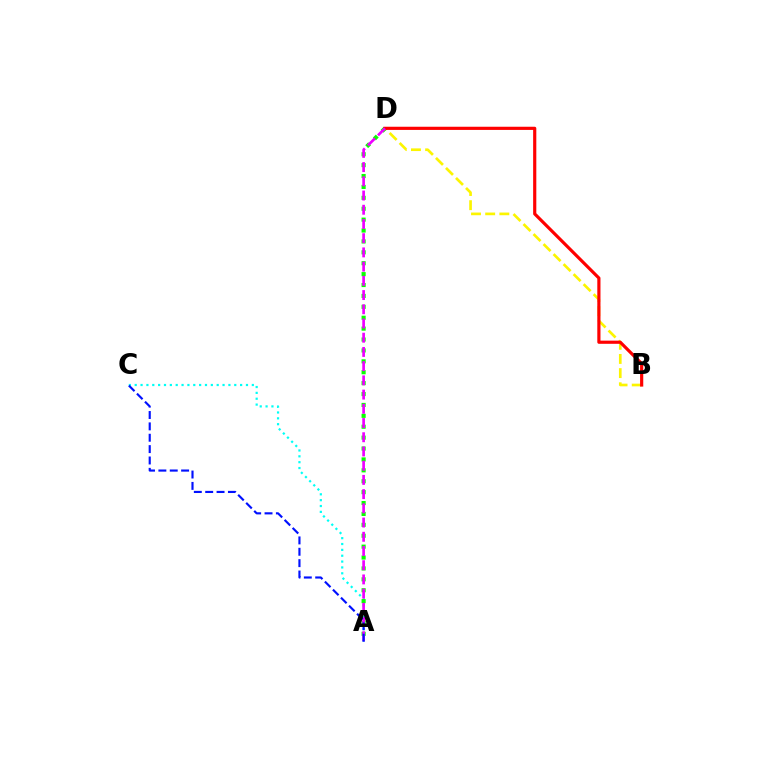{('A', 'C'): [{'color': '#00fff6', 'line_style': 'dotted', 'thickness': 1.59}, {'color': '#0010ff', 'line_style': 'dashed', 'thickness': 1.54}], ('B', 'D'): [{'color': '#fcf500', 'line_style': 'dashed', 'thickness': 1.92}, {'color': '#ff0000', 'line_style': 'solid', 'thickness': 2.28}], ('A', 'D'): [{'color': '#08ff00', 'line_style': 'dotted', 'thickness': 2.96}, {'color': '#ee00ff', 'line_style': 'dashed', 'thickness': 1.93}]}